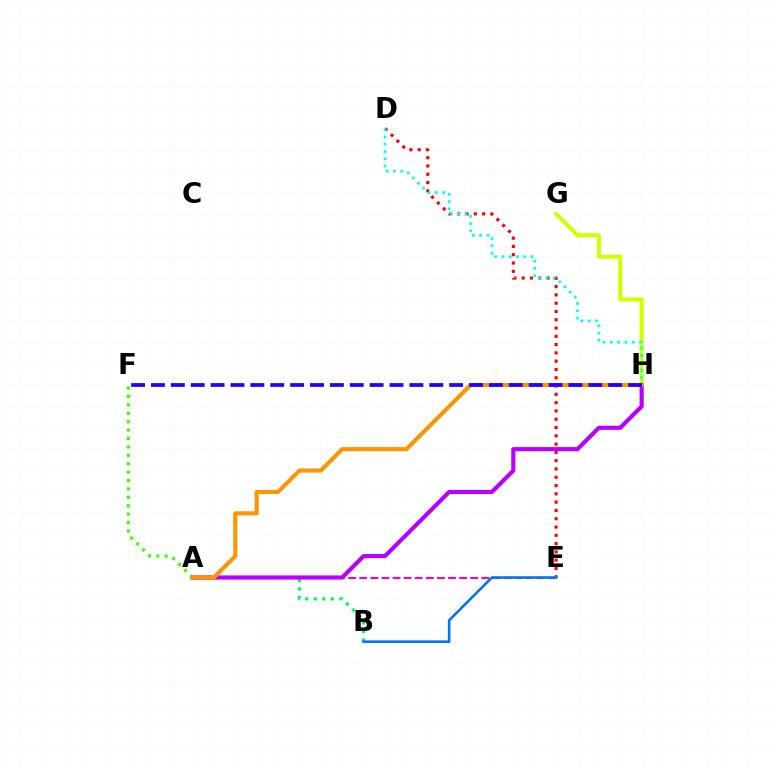{('D', 'E'): [{'color': '#ff0000', 'line_style': 'dotted', 'thickness': 2.25}], ('A', 'B'): [{'color': '#00ff5c', 'line_style': 'dotted', 'thickness': 2.33}], ('A', 'E'): [{'color': '#ff00ac', 'line_style': 'dashed', 'thickness': 1.51}], ('G', 'H'): [{'color': '#d1ff00', 'line_style': 'solid', 'thickness': 2.93}], ('A', 'H'): [{'color': '#b900ff', 'line_style': 'solid', 'thickness': 2.99}, {'color': '#ff9400', 'line_style': 'solid', 'thickness': 2.94}], ('D', 'H'): [{'color': '#00fff6', 'line_style': 'dotted', 'thickness': 1.97}], ('A', 'F'): [{'color': '#3dff00', 'line_style': 'dotted', 'thickness': 2.28}], ('B', 'E'): [{'color': '#0074ff', 'line_style': 'solid', 'thickness': 1.87}], ('F', 'H'): [{'color': '#2500ff', 'line_style': 'dashed', 'thickness': 2.7}]}